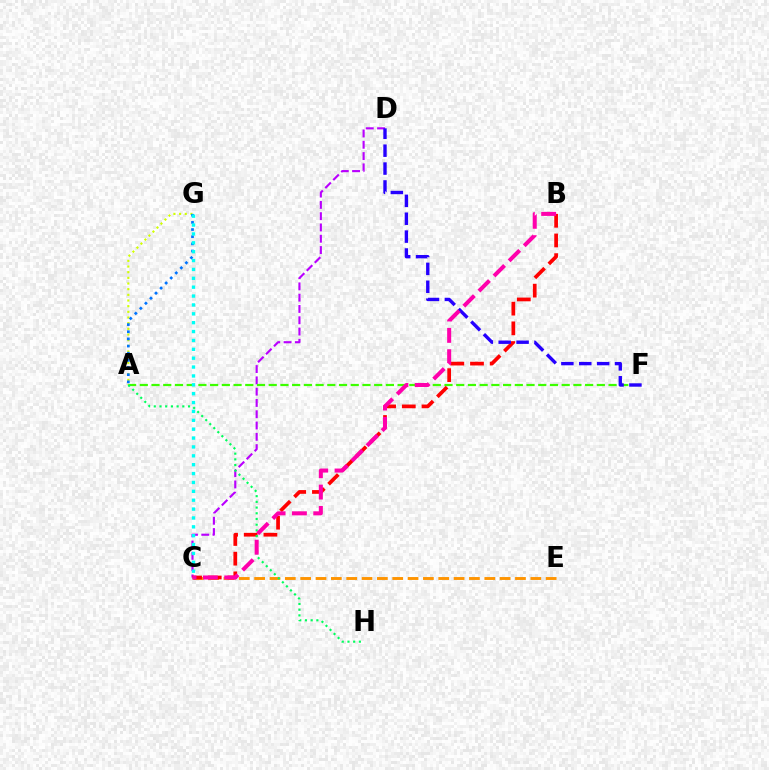{('C', 'D'): [{'color': '#b900ff', 'line_style': 'dashed', 'thickness': 1.53}], ('A', 'F'): [{'color': '#3dff00', 'line_style': 'dashed', 'thickness': 1.59}], ('A', 'G'): [{'color': '#d1ff00', 'line_style': 'dotted', 'thickness': 1.54}, {'color': '#0074ff', 'line_style': 'dotted', 'thickness': 1.94}], ('C', 'E'): [{'color': '#ff9400', 'line_style': 'dashed', 'thickness': 2.08}], ('B', 'C'): [{'color': '#ff0000', 'line_style': 'dashed', 'thickness': 2.67}, {'color': '#ff00ac', 'line_style': 'dashed', 'thickness': 2.9}], ('D', 'F'): [{'color': '#2500ff', 'line_style': 'dashed', 'thickness': 2.43}], ('A', 'H'): [{'color': '#00ff5c', 'line_style': 'dotted', 'thickness': 1.55}], ('C', 'G'): [{'color': '#00fff6', 'line_style': 'dotted', 'thickness': 2.41}]}